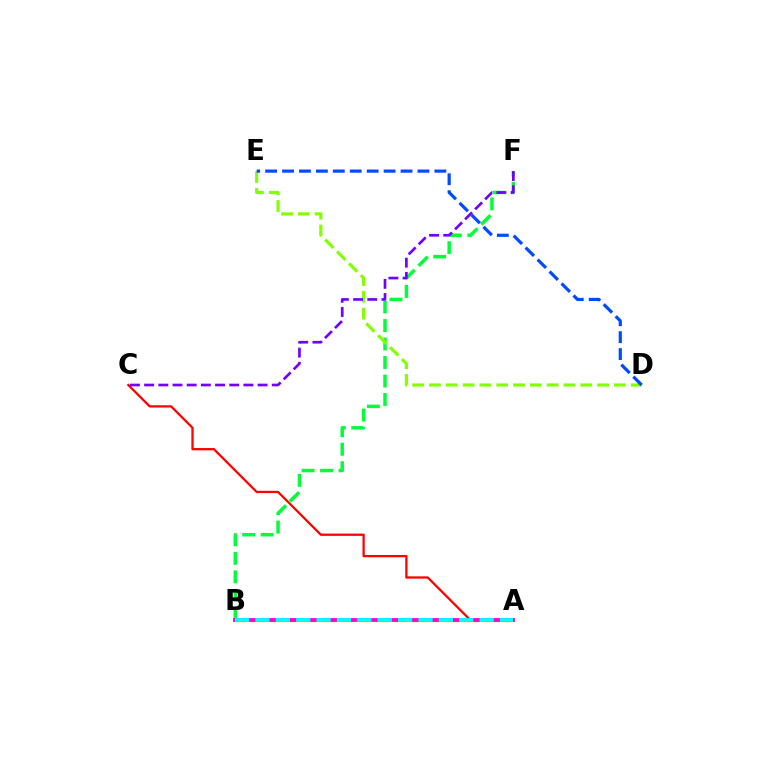{('B', 'F'): [{'color': '#00ff39', 'line_style': 'dashed', 'thickness': 2.51}], ('D', 'E'): [{'color': '#84ff00', 'line_style': 'dashed', 'thickness': 2.28}, {'color': '#004bff', 'line_style': 'dashed', 'thickness': 2.3}], ('A', 'C'): [{'color': '#ff0000', 'line_style': 'solid', 'thickness': 1.63}], ('A', 'B'): [{'color': '#ffbd00', 'line_style': 'dashed', 'thickness': 2.43}, {'color': '#ff00cf', 'line_style': 'solid', 'thickness': 2.73}, {'color': '#00fff6', 'line_style': 'dashed', 'thickness': 2.77}], ('C', 'F'): [{'color': '#7200ff', 'line_style': 'dashed', 'thickness': 1.93}]}